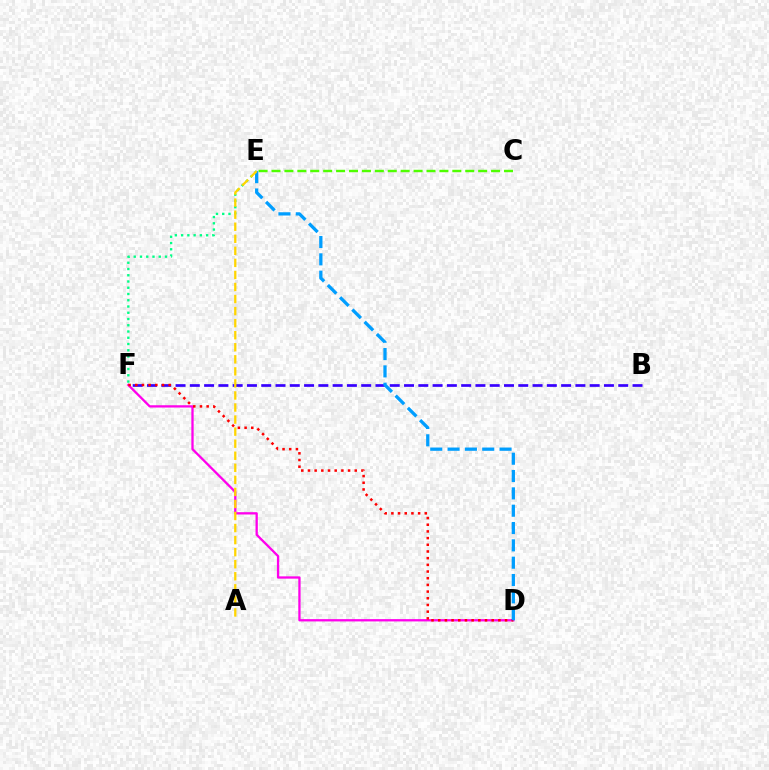{('E', 'F'): [{'color': '#00ff86', 'line_style': 'dotted', 'thickness': 1.7}], ('B', 'F'): [{'color': '#3700ff', 'line_style': 'dashed', 'thickness': 1.94}], ('D', 'F'): [{'color': '#ff00ed', 'line_style': 'solid', 'thickness': 1.65}, {'color': '#ff0000', 'line_style': 'dotted', 'thickness': 1.82}], ('C', 'E'): [{'color': '#4fff00', 'line_style': 'dashed', 'thickness': 1.75}], ('D', 'E'): [{'color': '#009eff', 'line_style': 'dashed', 'thickness': 2.35}], ('A', 'E'): [{'color': '#ffd500', 'line_style': 'dashed', 'thickness': 1.64}]}